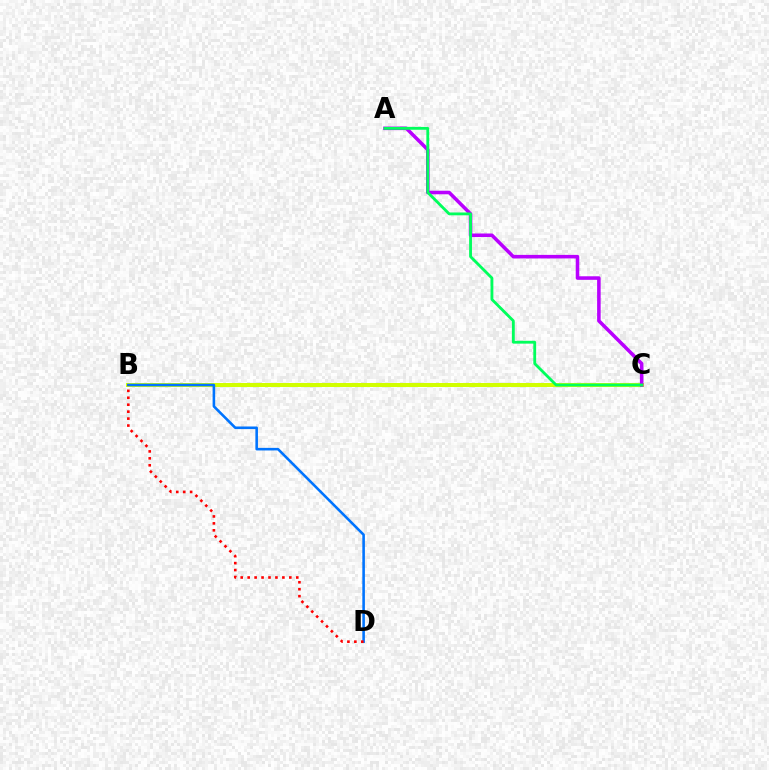{('B', 'C'): [{'color': '#d1ff00', 'line_style': 'solid', 'thickness': 2.89}], ('B', 'D'): [{'color': '#0074ff', 'line_style': 'solid', 'thickness': 1.86}, {'color': '#ff0000', 'line_style': 'dotted', 'thickness': 1.89}], ('A', 'C'): [{'color': '#b900ff', 'line_style': 'solid', 'thickness': 2.56}, {'color': '#00ff5c', 'line_style': 'solid', 'thickness': 2.03}]}